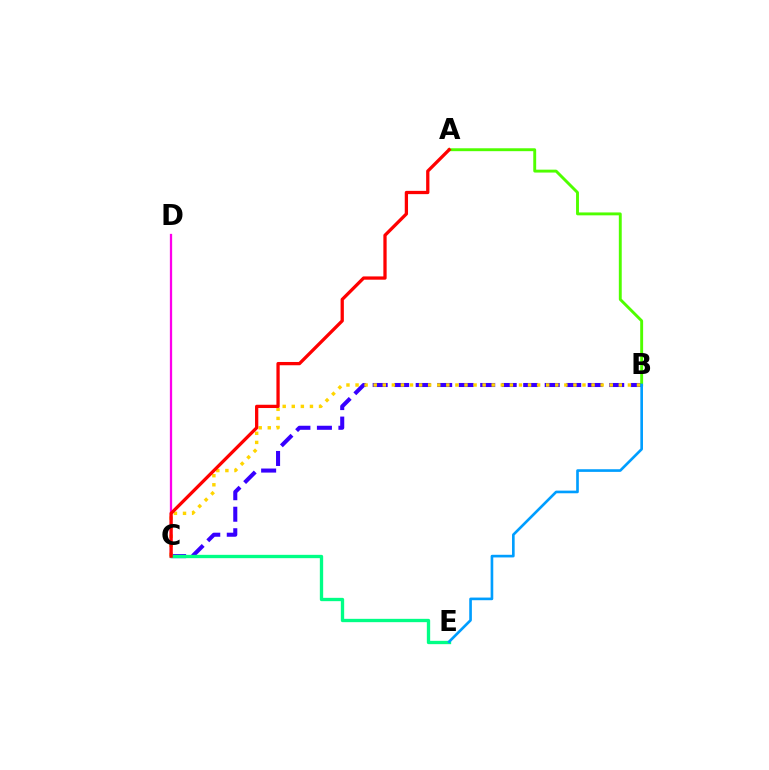{('B', 'C'): [{'color': '#3700ff', 'line_style': 'dashed', 'thickness': 2.92}, {'color': '#ffd500', 'line_style': 'dotted', 'thickness': 2.47}], ('C', 'D'): [{'color': '#ff00ed', 'line_style': 'solid', 'thickness': 1.64}], ('C', 'E'): [{'color': '#00ff86', 'line_style': 'solid', 'thickness': 2.4}], ('A', 'B'): [{'color': '#4fff00', 'line_style': 'solid', 'thickness': 2.09}], ('A', 'C'): [{'color': '#ff0000', 'line_style': 'solid', 'thickness': 2.36}], ('B', 'E'): [{'color': '#009eff', 'line_style': 'solid', 'thickness': 1.91}]}